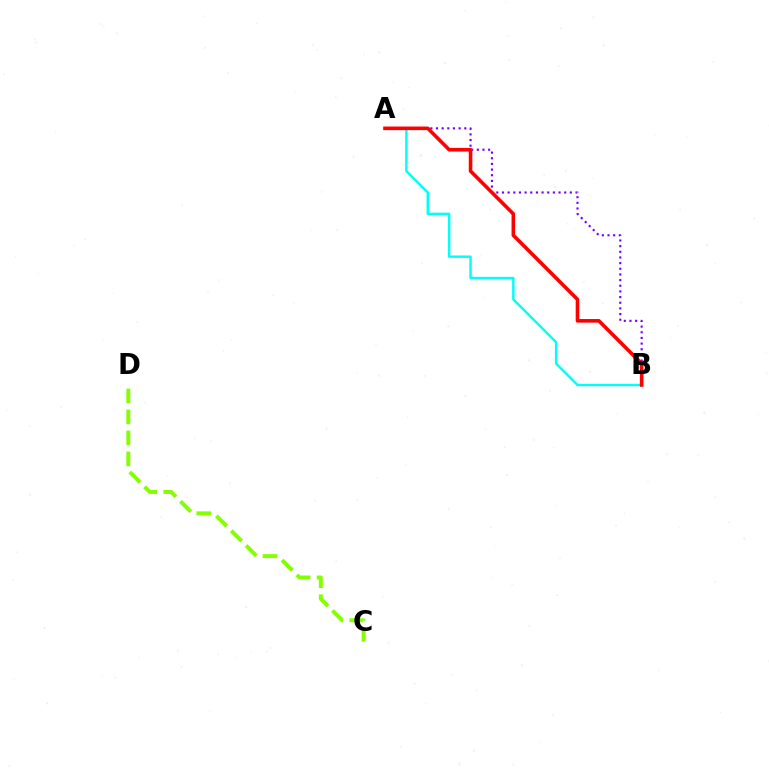{('A', 'B'): [{'color': '#7200ff', 'line_style': 'dotted', 'thickness': 1.54}, {'color': '#00fff6', 'line_style': 'solid', 'thickness': 1.76}, {'color': '#ff0000', 'line_style': 'solid', 'thickness': 2.59}], ('C', 'D'): [{'color': '#84ff00', 'line_style': 'dashed', 'thickness': 2.85}]}